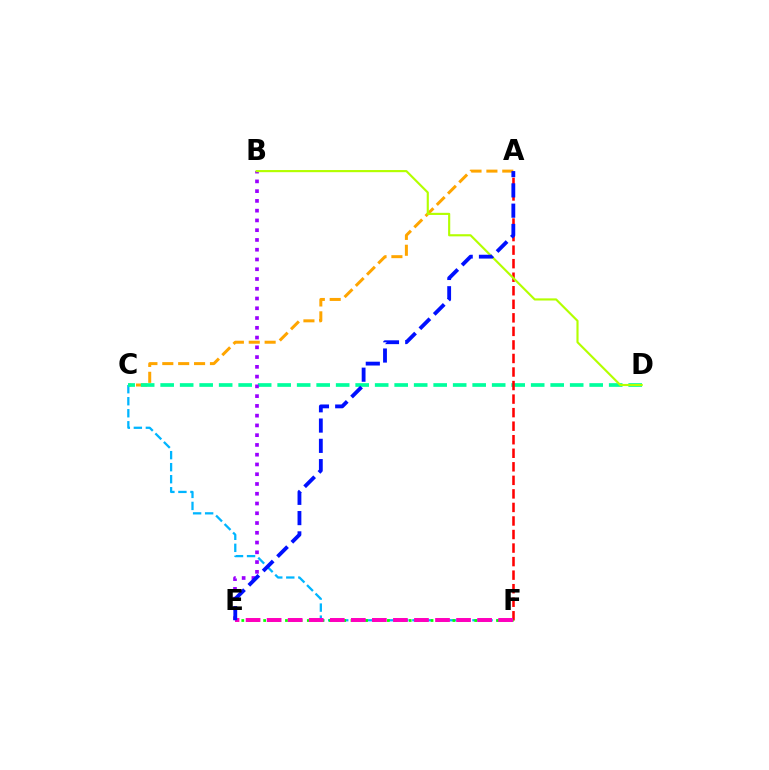{('A', 'C'): [{'color': '#ffa500', 'line_style': 'dashed', 'thickness': 2.16}], ('C', 'F'): [{'color': '#00b5ff', 'line_style': 'dashed', 'thickness': 1.63}], ('C', 'D'): [{'color': '#00ff9d', 'line_style': 'dashed', 'thickness': 2.65}], ('A', 'F'): [{'color': '#ff0000', 'line_style': 'dashed', 'thickness': 1.84}], ('E', 'F'): [{'color': '#08ff00', 'line_style': 'dotted', 'thickness': 1.98}, {'color': '#ff00bd', 'line_style': 'dashed', 'thickness': 2.86}], ('B', 'E'): [{'color': '#9b00ff', 'line_style': 'dotted', 'thickness': 2.65}], ('B', 'D'): [{'color': '#b3ff00', 'line_style': 'solid', 'thickness': 1.54}], ('A', 'E'): [{'color': '#0010ff', 'line_style': 'dashed', 'thickness': 2.75}]}